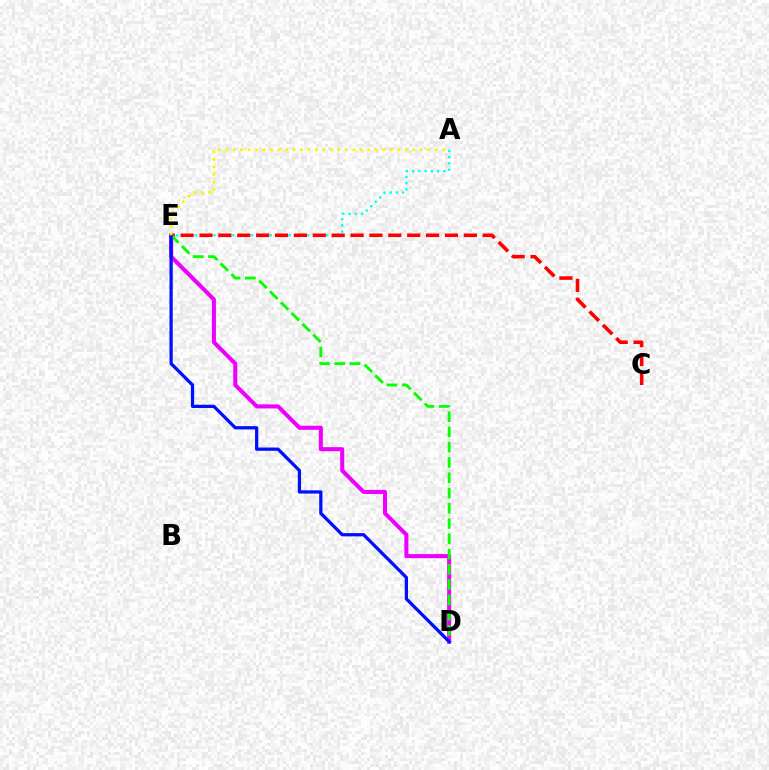{('A', 'E'): [{'color': '#00fff6', 'line_style': 'dotted', 'thickness': 1.7}, {'color': '#fcf500', 'line_style': 'dotted', 'thickness': 2.03}], ('C', 'E'): [{'color': '#ff0000', 'line_style': 'dashed', 'thickness': 2.57}], ('D', 'E'): [{'color': '#ee00ff', 'line_style': 'solid', 'thickness': 2.92}, {'color': '#08ff00', 'line_style': 'dashed', 'thickness': 2.07}, {'color': '#0010ff', 'line_style': 'solid', 'thickness': 2.34}]}